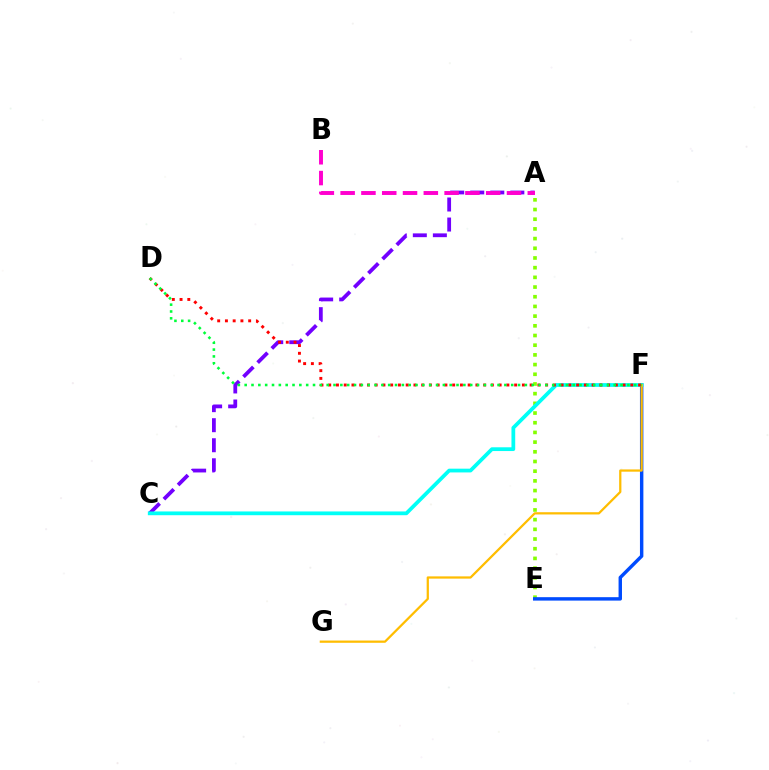{('A', 'C'): [{'color': '#7200ff', 'line_style': 'dashed', 'thickness': 2.72}], ('A', 'E'): [{'color': '#84ff00', 'line_style': 'dotted', 'thickness': 2.63}], ('E', 'F'): [{'color': '#004bff', 'line_style': 'solid', 'thickness': 2.47}], ('A', 'B'): [{'color': '#ff00cf', 'line_style': 'dashed', 'thickness': 2.83}], ('C', 'F'): [{'color': '#00fff6', 'line_style': 'solid', 'thickness': 2.71}], ('F', 'G'): [{'color': '#ffbd00', 'line_style': 'solid', 'thickness': 1.62}], ('D', 'F'): [{'color': '#ff0000', 'line_style': 'dotted', 'thickness': 2.1}, {'color': '#00ff39', 'line_style': 'dotted', 'thickness': 1.86}]}